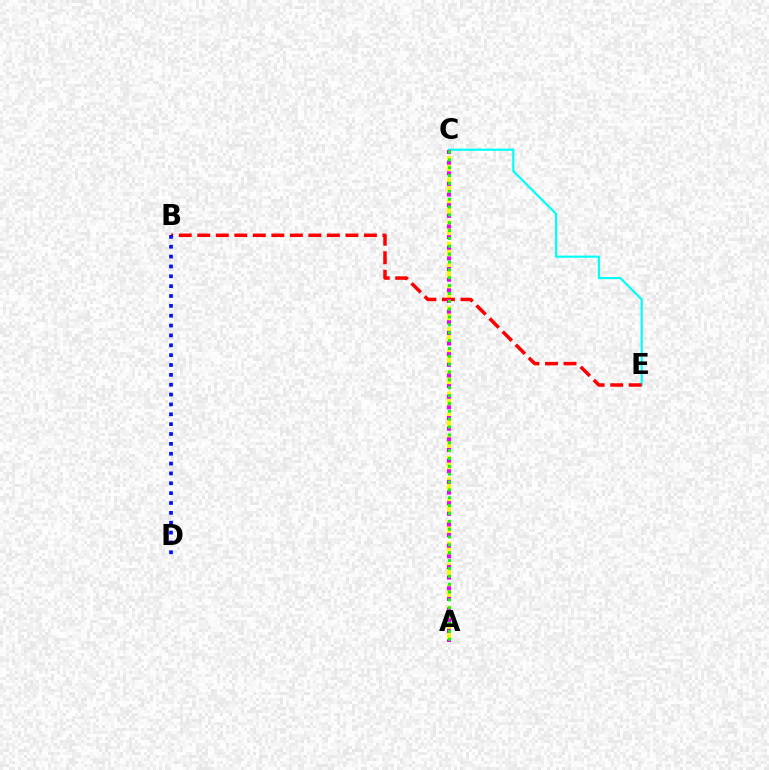{('C', 'E'): [{'color': '#00fff6', 'line_style': 'solid', 'thickness': 1.56}], ('A', 'C'): [{'color': '#fcf500', 'line_style': 'dashed', 'thickness': 2.91}, {'color': '#ee00ff', 'line_style': 'dotted', 'thickness': 2.89}, {'color': '#08ff00', 'line_style': 'dotted', 'thickness': 2.14}], ('B', 'E'): [{'color': '#ff0000', 'line_style': 'dashed', 'thickness': 2.52}], ('B', 'D'): [{'color': '#0010ff', 'line_style': 'dotted', 'thickness': 2.68}]}